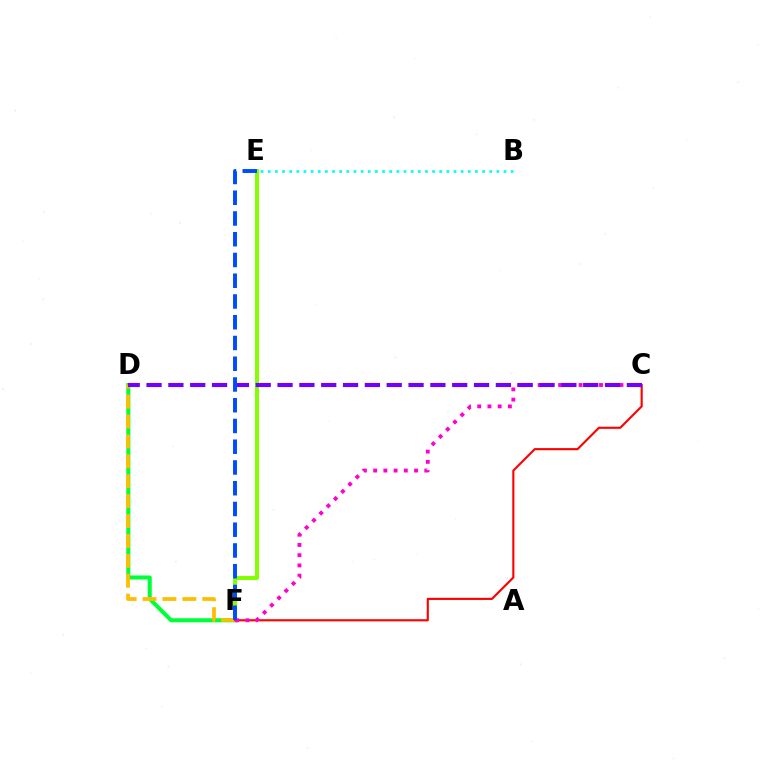{('B', 'E'): [{'color': '#00fff6', 'line_style': 'dotted', 'thickness': 1.94}], ('E', 'F'): [{'color': '#84ff00', 'line_style': 'solid', 'thickness': 2.85}, {'color': '#004bff', 'line_style': 'dashed', 'thickness': 2.82}], ('D', 'F'): [{'color': '#00ff39', 'line_style': 'solid', 'thickness': 2.93}, {'color': '#ffbd00', 'line_style': 'dashed', 'thickness': 2.7}], ('C', 'F'): [{'color': '#ff0000', 'line_style': 'solid', 'thickness': 1.53}, {'color': '#ff00cf', 'line_style': 'dotted', 'thickness': 2.78}], ('C', 'D'): [{'color': '#7200ff', 'line_style': 'dashed', 'thickness': 2.97}]}